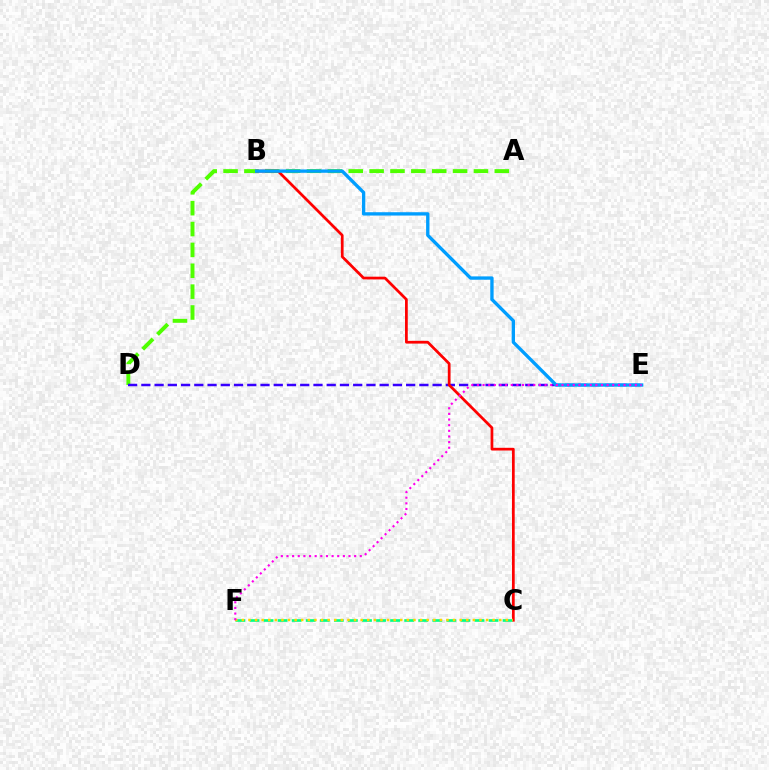{('A', 'D'): [{'color': '#4fff00', 'line_style': 'dashed', 'thickness': 2.83}], ('D', 'E'): [{'color': '#3700ff', 'line_style': 'dashed', 'thickness': 1.8}], ('B', 'C'): [{'color': '#ff0000', 'line_style': 'solid', 'thickness': 1.97}], ('C', 'F'): [{'color': '#00ff86', 'line_style': 'dashed', 'thickness': 1.91}, {'color': '#ffd500', 'line_style': 'dotted', 'thickness': 1.79}], ('B', 'E'): [{'color': '#009eff', 'line_style': 'solid', 'thickness': 2.4}], ('E', 'F'): [{'color': '#ff00ed', 'line_style': 'dotted', 'thickness': 1.53}]}